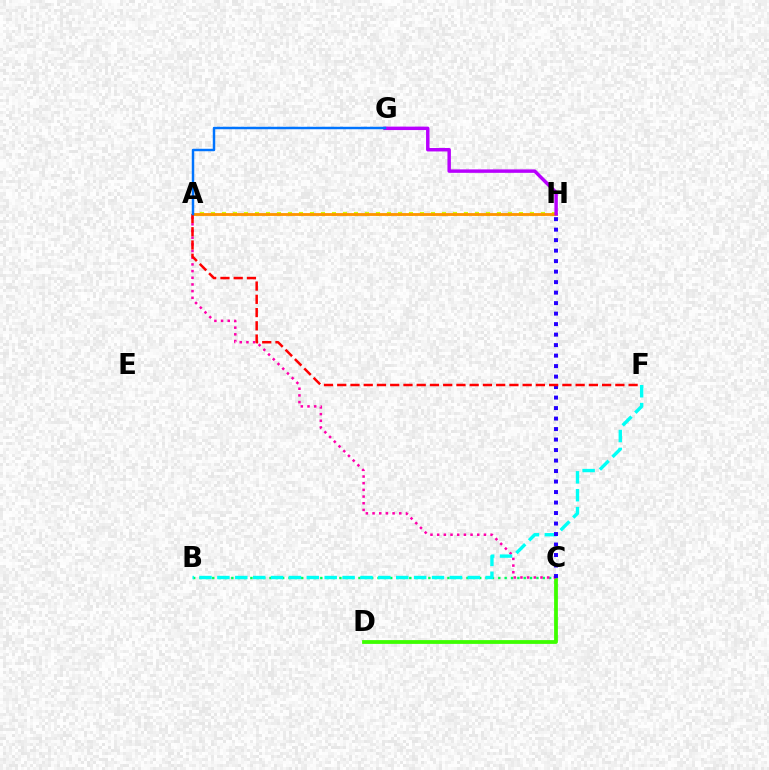{('C', 'D'): [{'color': '#3dff00', 'line_style': 'solid', 'thickness': 2.73}], ('B', 'C'): [{'color': '#00ff5c', 'line_style': 'dotted', 'thickness': 1.73}], ('A', 'C'): [{'color': '#ff00ac', 'line_style': 'dotted', 'thickness': 1.81}], ('A', 'H'): [{'color': '#d1ff00', 'line_style': 'dotted', 'thickness': 2.99}, {'color': '#ff9400', 'line_style': 'solid', 'thickness': 2.04}], ('B', 'F'): [{'color': '#00fff6', 'line_style': 'dashed', 'thickness': 2.43}], ('C', 'H'): [{'color': '#2500ff', 'line_style': 'dotted', 'thickness': 2.85}], ('A', 'F'): [{'color': '#ff0000', 'line_style': 'dashed', 'thickness': 1.8}], ('G', 'H'): [{'color': '#b900ff', 'line_style': 'solid', 'thickness': 2.48}], ('A', 'G'): [{'color': '#0074ff', 'line_style': 'solid', 'thickness': 1.77}]}